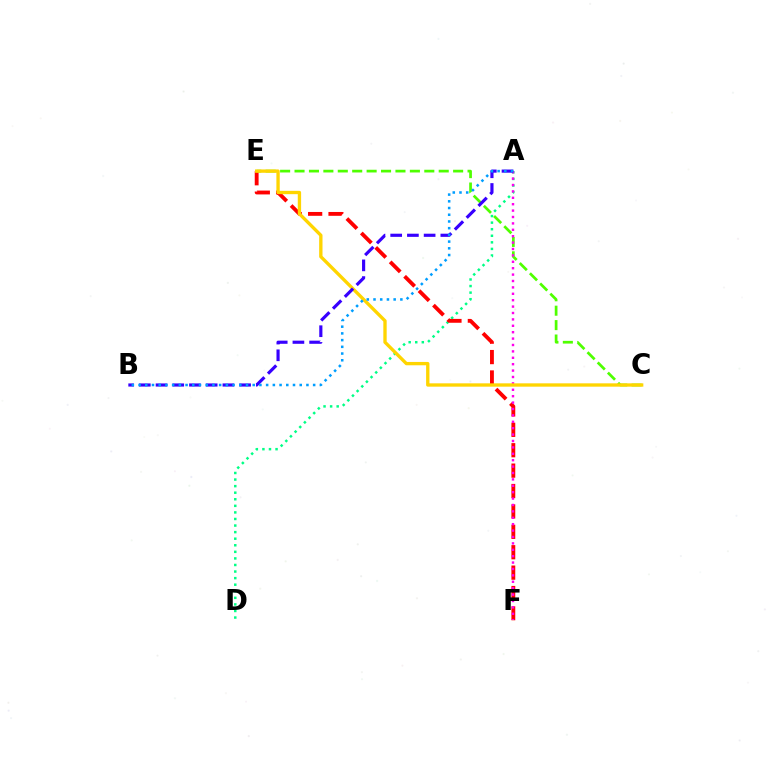{('A', 'D'): [{'color': '#00ff86', 'line_style': 'dotted', 'thickness': 1.79}], ('E', 'F'): [{'color': '#ff0000', 'line_style': 'dashed', 'thickness': 2.77}], ('C', 'E'): [{'color': '#4fff00', 'line_style': 'dashed', 'thickness': 1.96}, {'color': '#ffd500', 'line_style': 'solid', 'thickness': 2.4}], ('A', 'F'): [{'color': '#ff00ed', 'line_style': 'dotted', 'thickness': 1.74}], ('A', 'B'): [{'color': '#3700ff', 'line_style': 'dashed', 'thickness': 2.27}, {'color': '#009eff', 'line_style': 'dotted', 'thickness': 1.82}]}